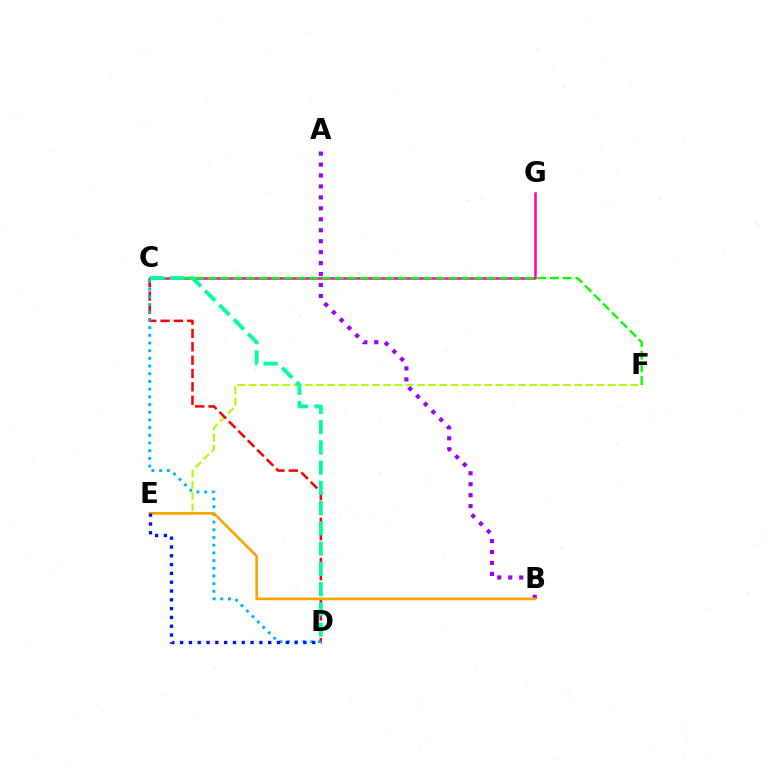{('A', 'B'): [{'color': '#9b00ff', 'line_style': 'dotted', 'thickness': 2.98}], ('C', 'G'): [{'color': '#ff00bd', 'line_style': 'solid', 'thickness': 1.81}], ('E', 'F'): [{'color': '#b3ff00', 'line_style': 'dashed', 'thickness': 1.53}], ('C', 'D'): [{'color': '#ff0000', 'line_style': 'dashed', 'thickness': 1.81}, {'color': '#00b5ff', 'line_style': 'dotted', 'thickness': 2.09}, {'color': '#00ff9d', 'line_style': 'dashed', 'thickness': 2.75}], ('C', 'F'): [{'color': '#08ff00', 'line_style': 'dashed', 'thickness': 1.72}], ('B', 'E'): [{'color': '#ffa500', 'line_style': 'solid', 'thickness': 1.91}], ('D', 'E'): [{'color': '#0010ff', 'line_style': 'dotted', 'thickness': 2.39}]}